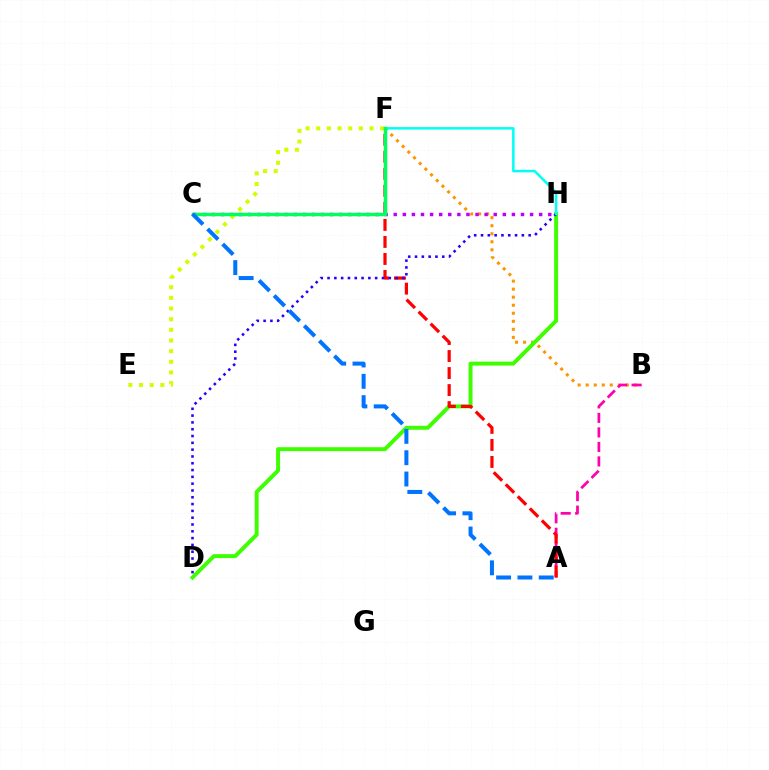{('B', 'F'): [{'color': '#ff9400', 'line_style': 'dotted', 'thickness': 2.18}], ('D', 'H'): [{'color': '#3dff00', 'line_style': 'solid', 'thickness': 2.84}, {'color': '#2500ff', 'line_style': 'dotted', 'thickness': 1.85}], ('A', 'B'): [{'color': '#ff00ac', 'line_style': 'dashed', 'thickness': 1.97}], ('A', 'F'): [{'color': '#ff0000', 'line_style': 'dashed', 'thickness': 2.31}], ('C', 'H'): [{'color': '#b900ff', 'line_style': 'dotted', 'thickness': 2.47}], ('E', 'F'): [{'color': '#d1ff00', 'line_style': 'dotted', 'thickness': 2.9}], ('F', 'H'): [{'color': '#00fff6', 'line_style': 'solid', 'thickness': 1.79}], ('C', 'F'): [{'color': '#00ff5c', 'line_style': 'solid', 'thickness': 2.51}], ('A', 'C'): [{'color': '#0074ff', 'line_style': 'dashed', 'thickness': 2.9}]}